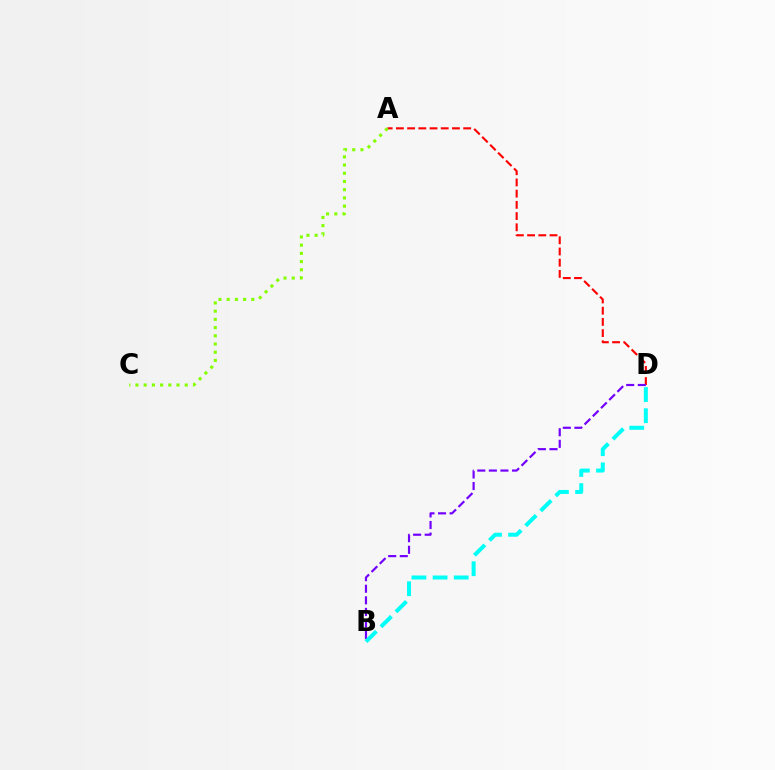{('A', 'D'): [{'color': '#ff0000', 'line_style': 'dashed', 'thickness': 1.52}], ('B', 'D'): [{'color': '#7200ff', 'line_style': 'dashed', 'thickness': 1.57}, {'color': '#00fff6', 'line_style': 'dashed', 'thickness': 2.87}], ('A', 'C'): [{'color': '#84ff00', 'line_style': 'dotted', 'thickness': 2.23}]}